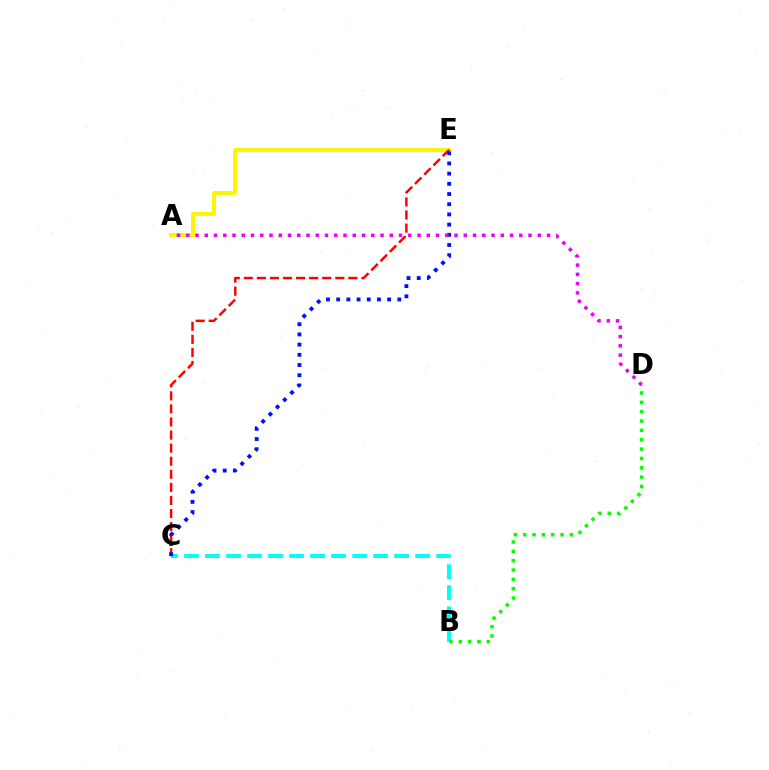{('A', 'E'): [{'color': '#fcf500', 'line_style': 'solid', 'thickness': 2.84}], ('B', 'C'): [{'color': '#00fff6', 'line_style': 'dashed', 'thickness': 2.85}], ('C', 'E'): [{'color': '#ff0000', 'line_style': 'dashed', 'thickness': 1.78}, {'color': '#0010ff', 'line_style': 'dotted', 'thickness': 2.77}], ('B', 'D'): [{'color': '#08ff00', 'line_style': 'dotted', 'thickness': 2.54}], ('A', 'D'): [{'color': '#ee00ff', 'line_style': 'dotted', 'thickness': 2.51}]}